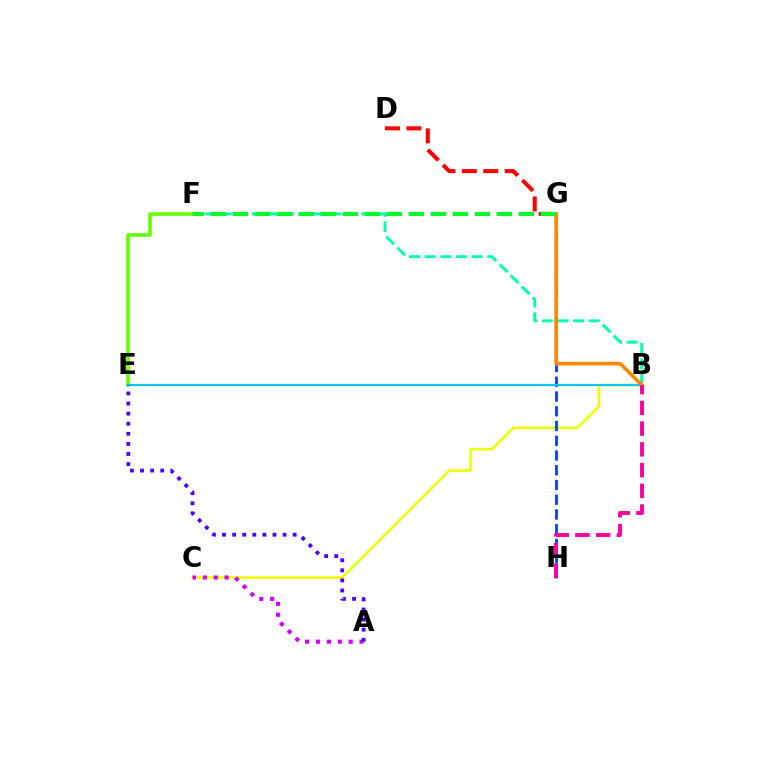{('B', 'F'): [{'color': '#00ffaf', 'line_style': 'dashed', 'thickness': 2.12}], ('D', 'G'): [{'color': '#ff0000', 'line_style': 'dashed', 'thickness': 2.91}], ('E', 'F'): [{'color': '#66ff00', 'line_style': 'solid', 'thickness': 2.61}], ('B', 'C'): [{'color': '#eeff00', 'line_style': 'solid', 'thickness': 1.84}], ('A', 'C'): [{'color': '#d600ff', 'line_style': 'dotted', 'thickness': 2.96}], ('G', 'H'): [{'color': '#003fff', 'line_style': 'dashed', 'thickness': 2.0}], ('B', 'E'): [{'color': '#00c7ff', 'line_style': 'solid', 'thickness': 1.55}], ('B', 'G'): [{'color': '#ff8800', 'line_style': 'solid', 'thickness': 2.62}], ('A', 'E'): [{'color': '#4f00ff', 'line_style': 'dotted', 'thickness': 2.74}], ('F', 'G'): [{'color': '#00ff27', 'line_style': 'dashed', 'thickness': 2.99}], ('B', 'H'): [{'color': '#ff00a0', 'line_style': 'dashed', 'thickness': 2.82}]}